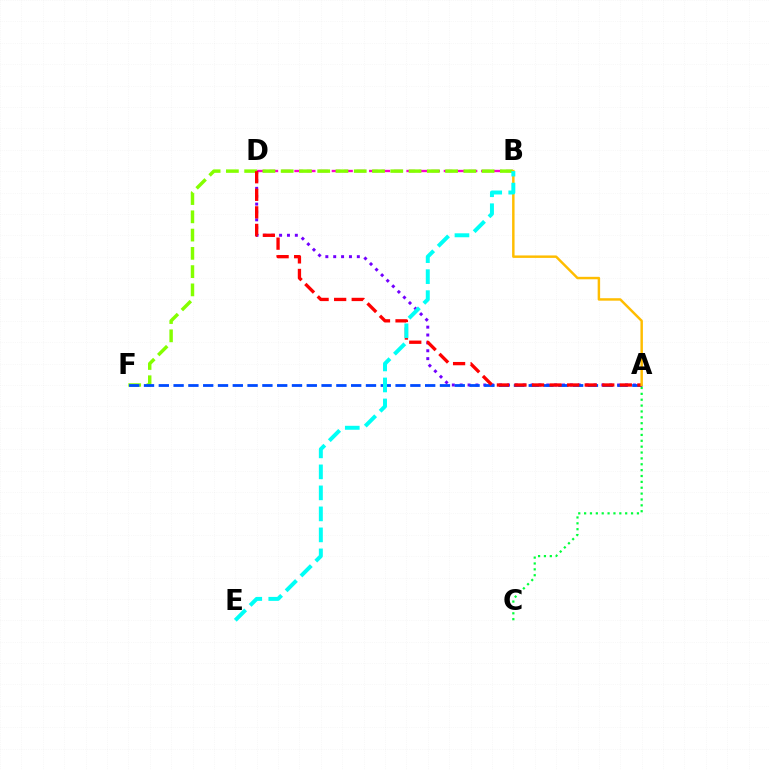{('A', 'C'): [{'color': '#00ff39', 'line_style': 'dotted', 'thickness': 1.59}], ('B', 'D'): [{'color': '#ff00cf', 'line_style': 'dashed', 'thickness': 1.69}], ('A', 'D'): [{'color': '#7200ff', 'line_style': 'dotted', 'thickness': 2.14}, {'color': '#ff0000', 'line_style': 'dashed', 'thickness': 2.39}], ('B', 'F'): [{'color': '#84ff00', 'line_style': 'dashed', 'thickness': 2.48}], ('A', 'F'): [{'color': '#004bff', 'line_style': 'dashed', 'thickness': 2.01}], ('A', 'B'): [{'color': '#ffbd00', 'line_style': 'solid', 'thickness': 1.77}], ('B', 'E'): [{'color': '#00fff6', 'line_style': 'dashed', 'thickness': 2.85}]}